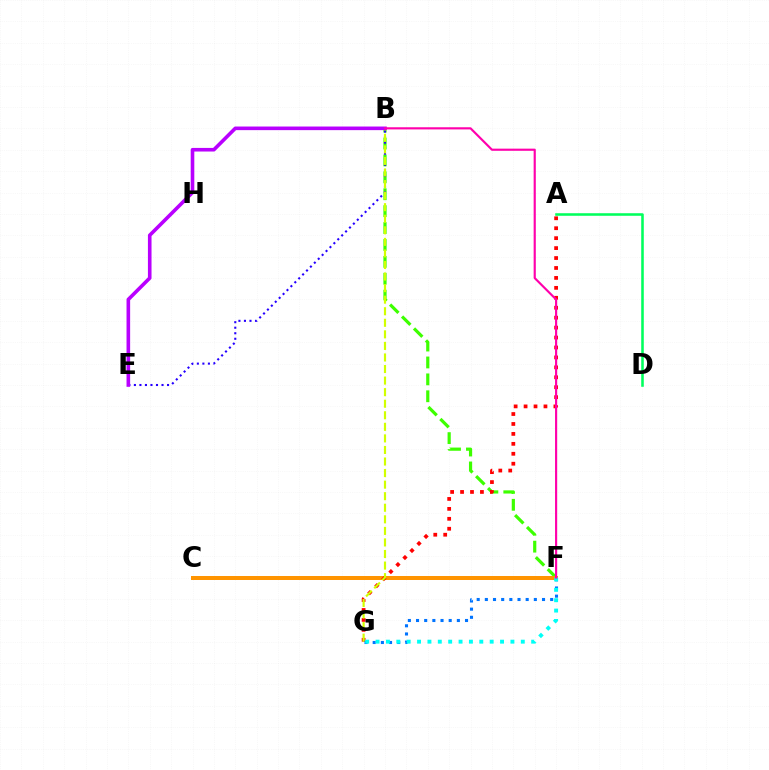{('B', 'F'): [{'color': '#3dff00', 'line_style': 'dashed', 'thickness': 2.3}, {'color': '#ff00ac', 'line_style': 'solid', 'thickness': 1.55}], ('B', 'E'): [{'color': '#2500ff', 'line_style': 'dotted', 'thickness': 1.5}, {'color': '#b900ff', 'line_style': 'solid', 'thickness': 2.6}], ('C', 'F'): [{'color': '#ff9400', 'line_style': 'solid', 'thickness': 2.88}], ('A', 'G'): [{'color': '#ff0000', 'line_style': 'dotted', 'thickness': 2.7}], ('B', 'G'): [{'color': '#d1ff00', 'line_style': 'dashed', 'thickness': 1.57}], ('F', 'G'): [{'color': '#0074ff', 'line_style': 'dotted', 'thickness': 2.22}, {'color': '#00fff6', 'line_style': 'dotted', 'thickness': 2.82}], ('A', 'D'): [{'color': '#00ff5c', 'line_style': 'solid', 'thickness': 1.85}]}